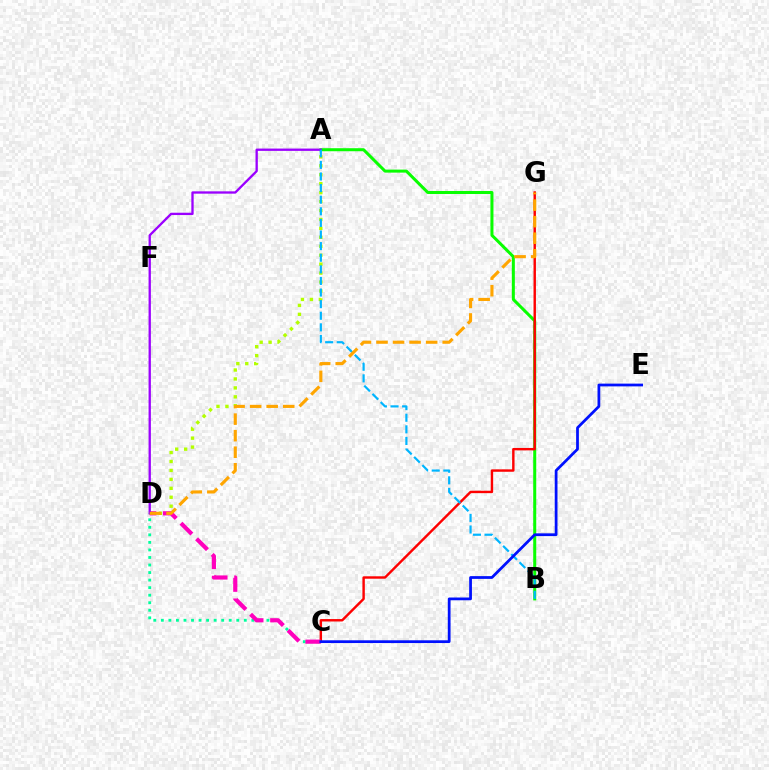{('A', 'B'): [{'color': '#08ff00', 'line_style': 'solid', 'thickness': 2.17}, {'color': '#00b5ff', 'line_style': 'dashed', 'thickness': 1.58}], ('A', 'D'): [{'color': '#b3ff00', 'line_style': 'dotted', 'thickness': 2.43}, {'color': '#9b00ff', 'line_style': 'solid', 'thickness': 1.67}], ('C', 'G'): [{'color': '#ff0000', 'line_style': 'solid', 'thickness': 1.74}], ('C', 'D'): [{'color': '#00ff9d', 'line_style': 'dotted', 'thickness': 2.05}, {'color': '#ff00bd', 'line_style': 'dashed', 'thickness': 3.0}], ('D', 'G'): [{'color': '#ffa500', 'line_style': 'dashed', 'thickness': 2.25}], ('C', 'E'): [{'color': '#0010ff', 'line_style': 'solid', 'thickness': 1.99}]}